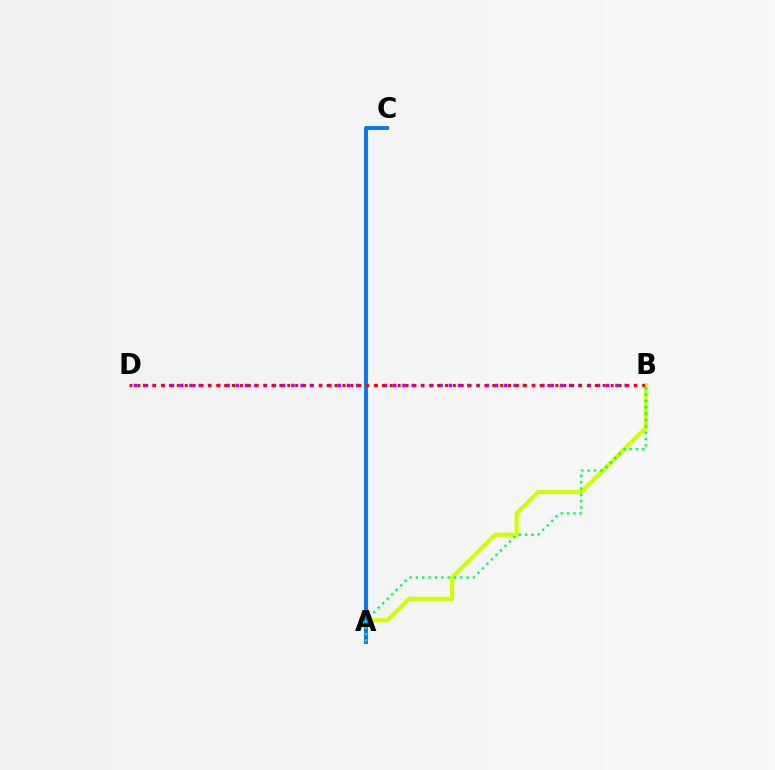{('B', 'D'): [{'color': '#b900ff', 'line_style': 'dotted', 'thickness': 2.52}, {'color': '#ff0000', 'line_style': 'dotted', 'thickness': 2.14}], ('A', 'B'): [{'color': '#d1ff00', 'line_style': 'solid', 'thickness': 2.98}, {'color': '#00ff5c', 'line_style': 'dotted', 'thickness': 1.72}], ('A', 'C'): [{'color': '#0074ff', 'line_style': 'solid', 'thickness': 2.77}]}